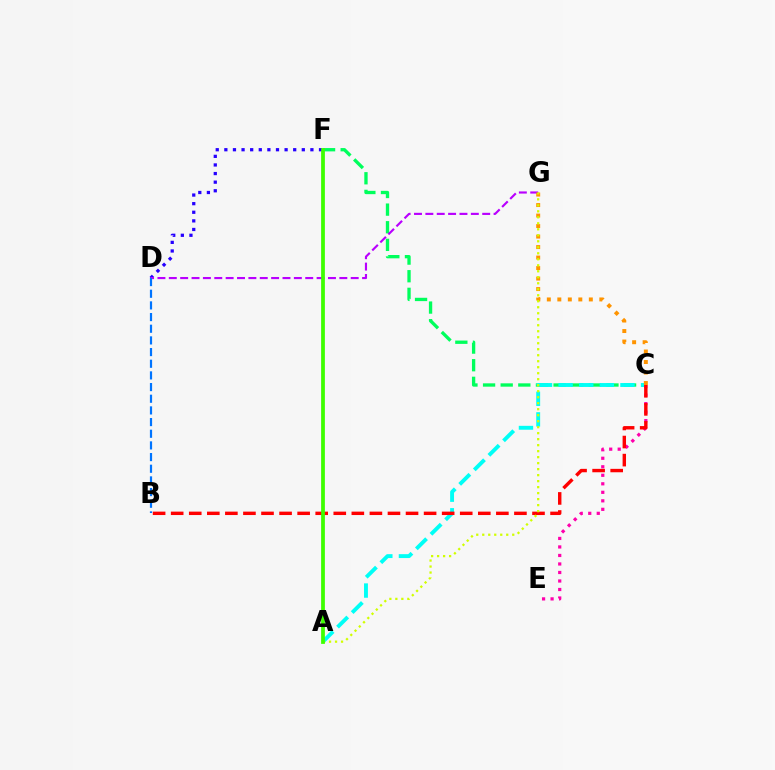{('C', 'F'): [{'color': '#00ff5c', 'line_style': 'dashed', 'thickness': 2.39}], ('A', 'C'): [{'color': '#00fff6', 'line_style': 'dashed', 'thickness': 2.8}], ('C', 'E'): [{'color': '#ff00ac', 'line_style': 'dotted', 'thickness': 2.31}], ('D', 'F'): [{'color': '#2500ff', 'line_style': 'dotted', 'thickness': 2.34}], ('D', 'G'): [{'color': '#b900ff', 'line_style': 'dashed', 'thickness': 1.54}], ('B', 'C'): [{'color': '#ff0000', 'line_style': 'dashed', 'thickness': 2.45}], ('B', 'D'): [{'color': '#0074ff', 'line_style': 'dashed', 'thickness': 1.58}], ('C', 'G'): [{'color': '#ff9400', 'line_style': 'dotted', 'thickness': 2.85}], ('A', 'G'): [{'color': '#d1ff00', 'line_style': 'dotted', 'thickness': 1.63}], ('A', 'F'): [{'color': '#3dff00', 'line_style': 'solid', 'thickness': 2.7}]}